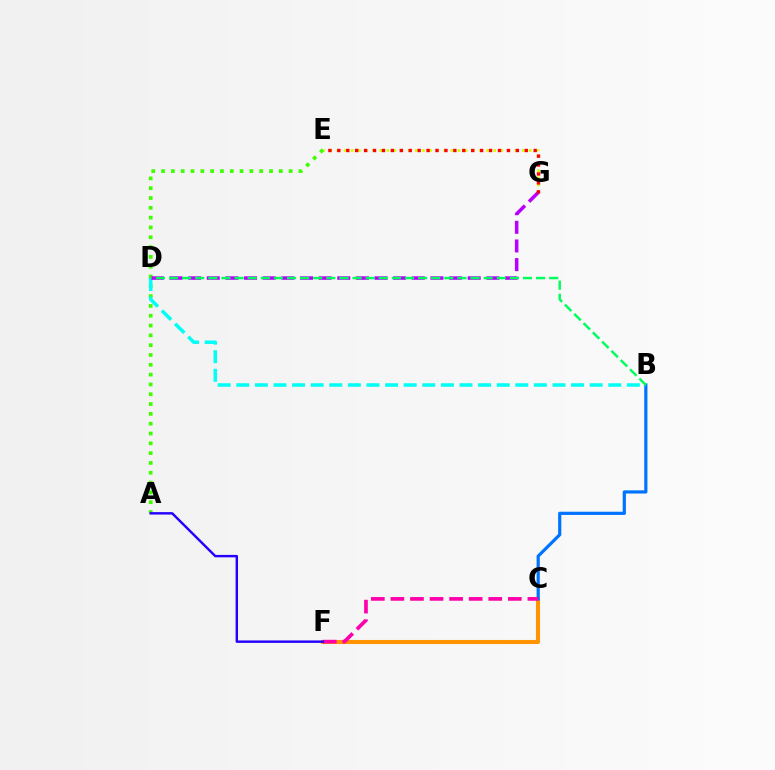{('C', 'F'): [{'color': '#ff9400', 'line_style': 'solid', 'thickness': 2.93}, {'color': '#ff00ac', 'line_style': 'dashed', 'thickness': 2.66}], ('E', 'G'): [{'color': '#d1ff00', 'line_style': 'dotted', 'thickness': 1.94}, {'color': '#ff0000', 'line_style': 'dotted', 'thickness': 2.43}], ('B', 'C'): [{'color': '#0074ff', 'line_style': 'solid', 'thickness': 2.3}], ('A', 'E'): [{'color': '#3dff00', 'line_style': 'dotted', 'thickness': 2.67}], ('B', 'D'): [{'color': '#00fff6', 'line_style': 'dashed', 'thickness': 2.53}, {'color': '#00ff5c', 'line_style': 'dashed', 'thickness': 1.78}], ('D', 'G'): [{'color': '#b900ff', 'line_style': 'dashed', 'thickness': 2.53}], ('A', 'F'): [{'color': '#2500ff', 'line_style': 'solid', 'thickness': 1.75}]}